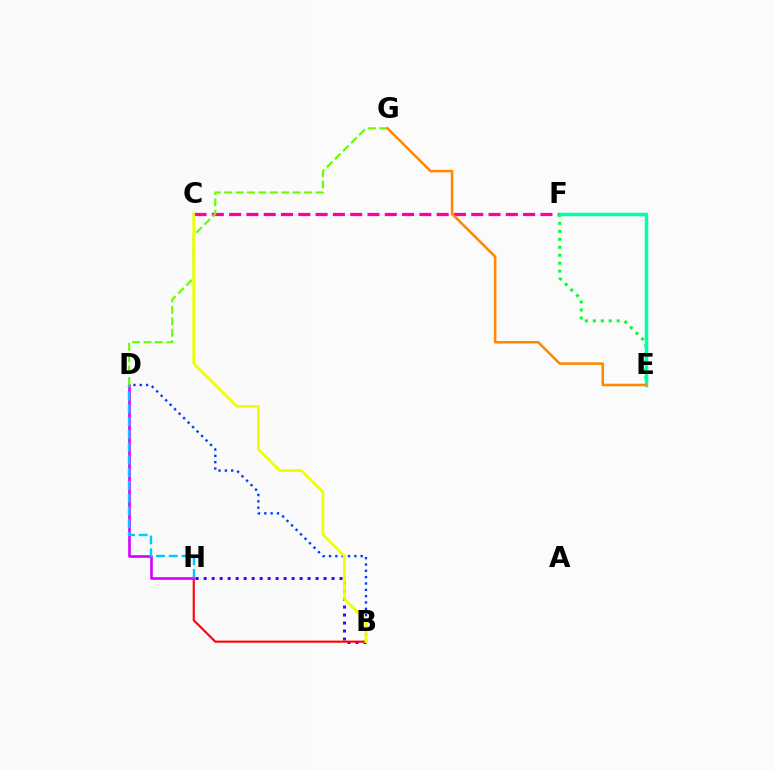{('B', 'H'): [{'color': '#4f00ff', 'line_style': 'dotted', 'thickness': 2.17}, {'color': '#ff0000', 'line_style': 'solid', 'thickness': 1.52}], ('C', 'F'): [{'color': '#ff00a0', 'line_style': 'dashed', 'thickness': 2.35}], ('E', 'F'): [{'color': '#00ff27', 'line_style': 'dotted', 'thickness': 2.16}, {'color': '#00ffaf', 'line_style': 'solid', 'thickness': 2.51}], ('D', 'H'): [{'color': '#d600ff', 'line_style': 'solid', 'thickness': 1.9}, {'color': '#00c7ff', 'line_style': 'dashed', 'thickness': 1.73}], ('D', 'G'): [{'color': '#66ff00', 'line_style': 'dashed', 'thickness': 1.55}], ('B', 'D'): [{'color': '#003fff', 'line_style': 'dotted', 'thickness': 1.72}], ('B', 'C'): [{'color': '#eeff00', 'line_style': 'solid', 'thickness': 1.96}], ('E', 'G'): [{'color': '#ff8800', 'line_style': 'solid', 'thickness': 1.84}]}